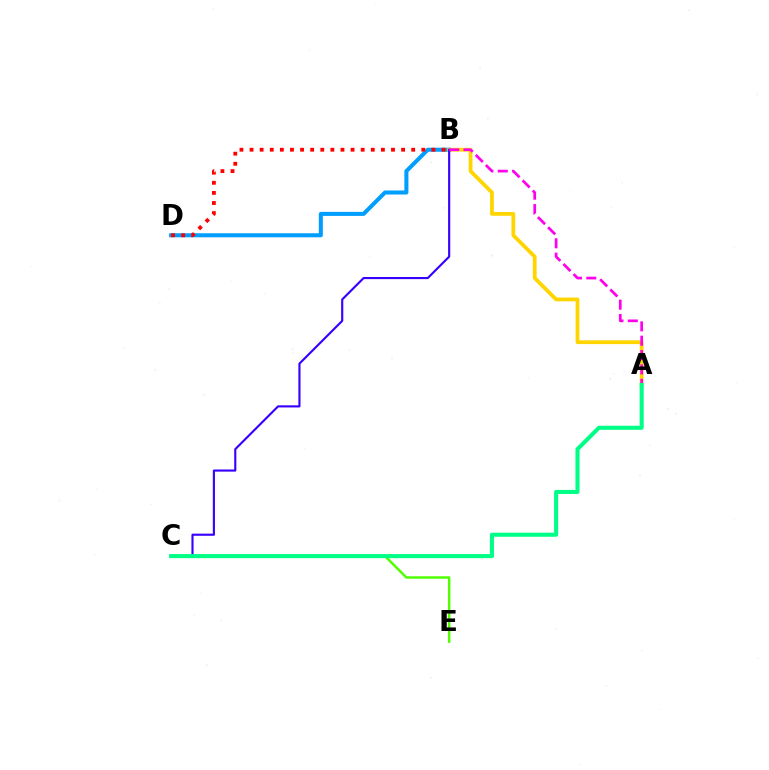{('B', 'D'): [{'color': '#009eff', 'line_style': 'solid', 'thickness': 2.91}, {'color': '#ff0000', 'line_style': 'dotted', 'thickness': 2.75}], ('C', 'E'): [{'color': '#4fff00', 'line_style': 'solid', 'thickness': 1.78}], ('A', 'B'): [{'color': '#ffd500', 'line_style': 'solid', 'thickness': 2.72}, {'color': '#ff00ed', 'line_style': 'dashed', 'thickness': 1.95}], ('B', 'C'): [{'color': '#3700ff', 'line_style': 'solid', 'thickness': 1.54}], ('A', 'C'): [{'color': '#00ff86', 'line_style': 'solid', 'thickness': 2.94}]}